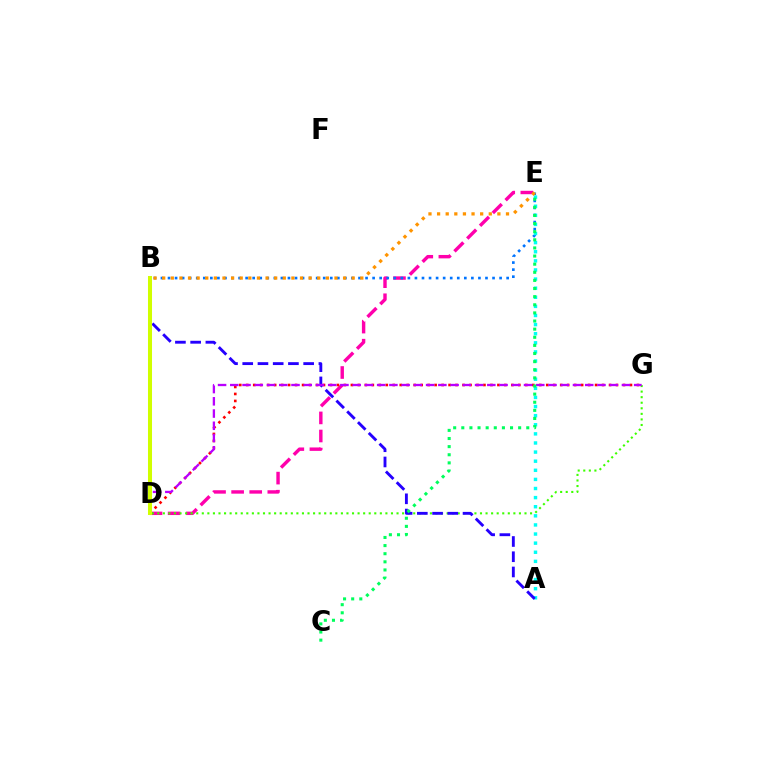{('D', 'E'): [{'color': '#ff00ac', 'line_style': 'dashed', 'thickness': 2.46}], ('B', 'E'): [{'color': '#0074ff', 'line_style': 'dotted', 'thickness': 1.92}, {'color': '#ff9400', 'line_style': 'dotted', 'thickness': 2.34}], ('D', 'G'): [{'color': '#ff0000', 'line_style': 'dotted', 'thickness': 1.9}, {'color': '#3dff00', 'line_style': 'dotted', 'thickness': 1.51}, {'color': '#b900ff', 'line_style': 'dashed', 'thickness': 1.66}], ('A', 'E'): [{'color': '#00fff6', 'line_style': 'dotted', 'thickness': 2.47}], ('A', 'B'): [{'color': '#2500ff', 'line_style': 'dashed', 'thickness': 2.07}], ('C', 'E'): [{'color': '#00ff5c', 'line_style': 'dotted', 'thickness': 2.21}], ('B', 'D'): [{'color': '#d1ff00', 'line_style': 'solid', 'thickness': 2.91}]}